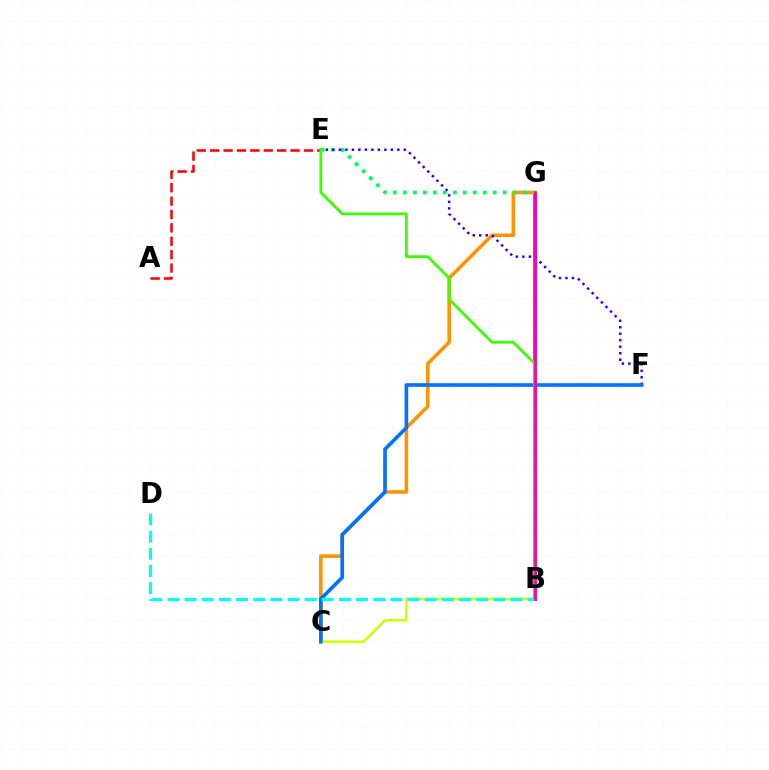{('C', 'G'): [{'color': '#ff9400', 'line_style': 'solid', 'thickness': 2.57}], ('B', 'C'): [{'color': '#d1ff00', 'line_style': 'solid', 'thickness': 1.85}], ('B', 'G'): [{'color': '#b900ff', 'line_style': 'solid', 'thickness': 2.57}, {'color': '#ff00ac', 'line_style': 'solid', 'thickness': 1.96}], ('E', 'G'): [{'color': '#00ff5c', 'line_style': 'dotted', 'thickness': 2.71}], ('E', 'F'): [{'color': '#2500ff', 'line_style': 'dotted', 'thickness': 1.76}], ('C', 'F'): [{'color': '#0074ff', 'line_style': 'solid', 'thickness': 2.63}], ('A', 'E'): [{'color': '#ff0000', 'line_style': 'dashed', 'thickness': 1.82}], ('B', 'E'): [{'color': '#3dff00', 'line_style': 'solid', 'thickness': 2.01}], ('B', 'D'): [{'color': '#00fff6', 'line_style': 'dashed', 'thickness': 2.33}]}